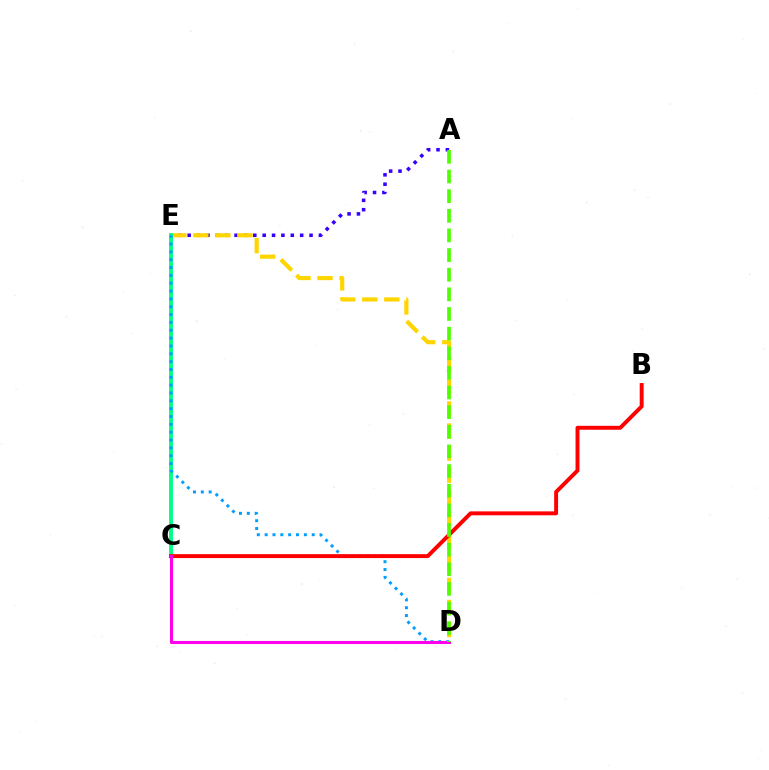{('A', 'E'): [{'color': '#3700ff', 'line_style': 'dotted', 'thickness': 2.55}], ('D', 'E'): [{'color': '#ffd500', 'line_style': 'dashed', 'thickness': 3.0}, {'color': '#009eff', 'line_style': 'dotted', 'thickness': 2.13}], ('C', 'E'): [{'color': '#00ff86', 'line_style': 'solid', 'thickness': 2.81}], ('B', 'C'): [{'color': '#ff0000', 'line_style': 'solid', 'thickness': 2.82}], ('C', 'D'): [{'color': '#ff00ed', 'line_style': 'solid', 'thickness': 2.21}], ('A', 'D'): [{'color': '#4fff00', 'line_style': 'dashed', 'thickness': 2.67}]}